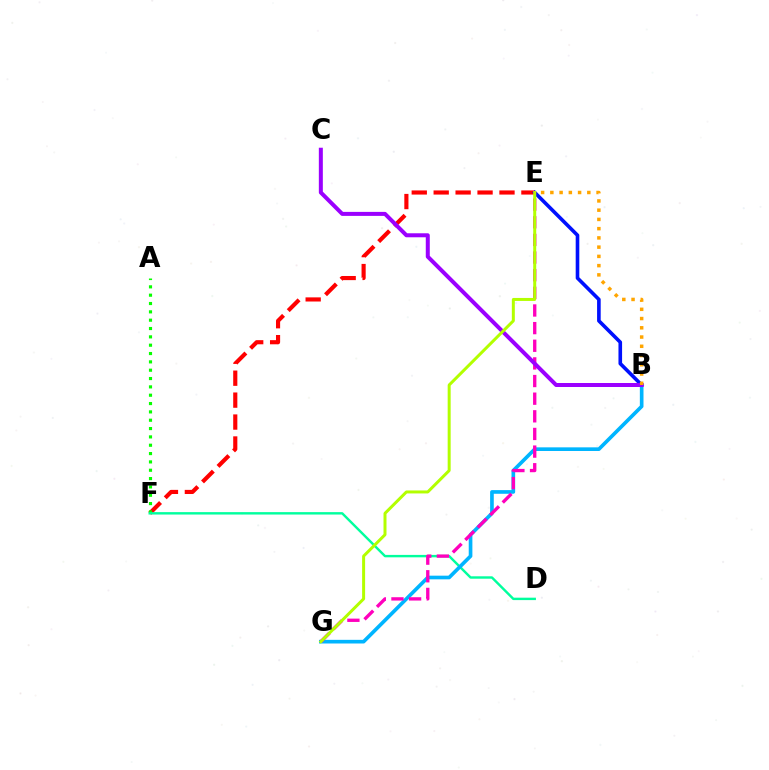{('E', 'F'): [{'color': '#ff0000', 'line_style': 'dashed', 'thickness': 2.98}], ('A', 'F'): [{'color': '#08ff00', 'line_style': 'dotted', 'thickness': 2.26}], ('D', 'F'): [{'color': '#00ff9d', 'line_style': 'solid', 'thickness': 1.74}], ('B', 'E'): [{'color': '#0010ff', 'line_style': 'solid', 'thickness': 2.6}, {'color': '#ffa500', 'line_style': 'dotted', 'thickness': 2.51}], ('B', 'G'): [{'color': '#00b5ff', 'line_style': 'solid', 'thickness': 2.63}], ('E', 'G'): [{'color': '#ff00bd', 'line_style': 'dashed', 'thickness': 2.4}, {'color': '#b3ff00', 'line_style': 'solid', 'thickness': 2.15}], ('B', 'C'): [{'color': '#9b00ff', 'line_style': 'solid', 'thickness': 2.88}]}